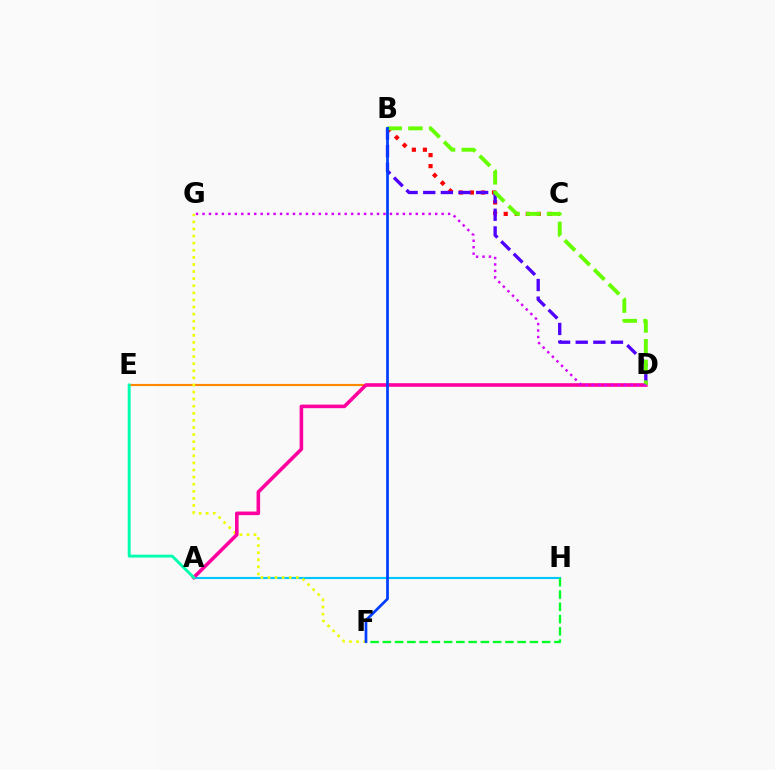{('A', 'H'): [{'color': '#00c7ff', 'line_style': 'solid', 'thickness': 1.54}], ('B', 'C'): [{'color': '#ff0000', 'line_style': 'dotted', 'thickness': 3.0}], ('D', 'E'): [{'color': '#ff8800', 'line_style': 'solid', 'thickness': 1.55}], ('F', 'G'): [{'color': '#eeff00', 'line_style': 'dotted', 'thickness': 1.93}], ('F', 'H'): [{'color': '#00ff27', 'line_style': 'dashed', 'thickness': 1.67}], ('B', 'D'): [{'color': '#4f00ff', 'line_style': 'dashed', 'thickness': 2.4}, {'color': '#66ff00', 'line_style': 'dashed', 'thickness': 2.81}], ('A', 'D'): [{'color': '#ff00a0', 'line_style': 'solid', 'thickness': 2.58}], ('D', 'G'): [{'color': '#d600ff', 'line_style': 'dotted', 'thickness': 1.76}], ('B', 'F'): [{'color': '#003fff', 'line_style': 'solid', 'thickness': 1.96}], ('A', 'E'): [{'color': '#00ffaf', 'line_style': 'solid', 'thickness': 2.09}]}